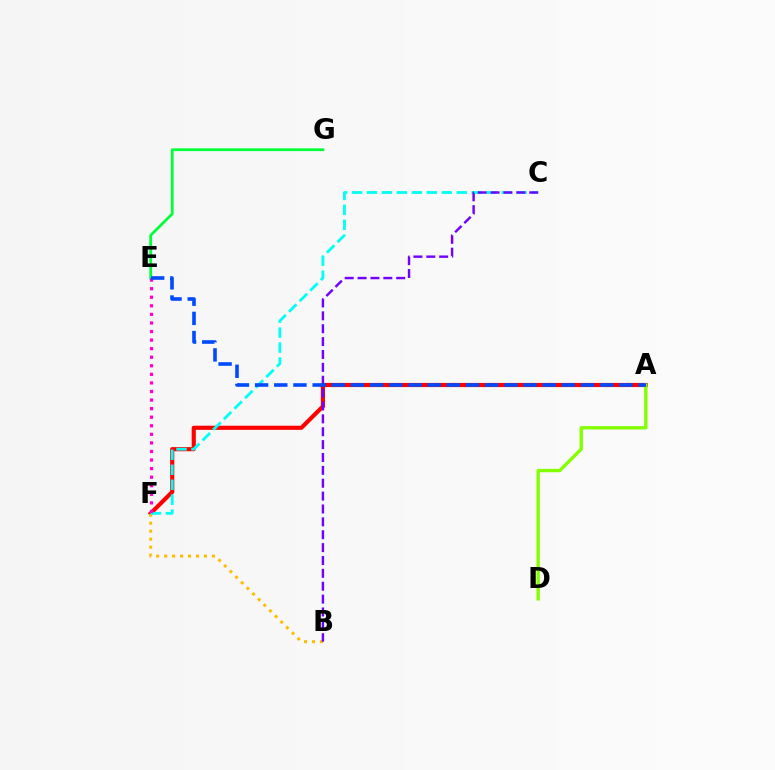{('A', 'F'): [{'color': '#ff0000', 'line_style': 'solid', 'thickness': 2.99}], ('B', 'F'): [{'color': '#ffbd00', 'line_style': 'dotted', 'thickness': 2.16}], ('C', 'F'): [{'color': '#00fff6', 'line_style': 'dashed', 'thickness': 2.03}], ('B', 'C'): [{'color': '#7200ff', 'line_style': 'dashed', 'thickness': 1.75}], ('A', 'D'): [{'color': '#84ff00', 'line_style': 'solid', 'thickness': 2.42}], ('E', 'G'): [{'color': '#00ff39', 'line_style': 'solid', 'thickness': 1.99}], ('E', 'F'): [{'color': '#ff00cf', 'line_style': 'dotted', 'thickness': 2.33}], ('A', 'E'): [{'color': '#004bff', 'line_style': 'dashed', 'thickness': 2.6}]}